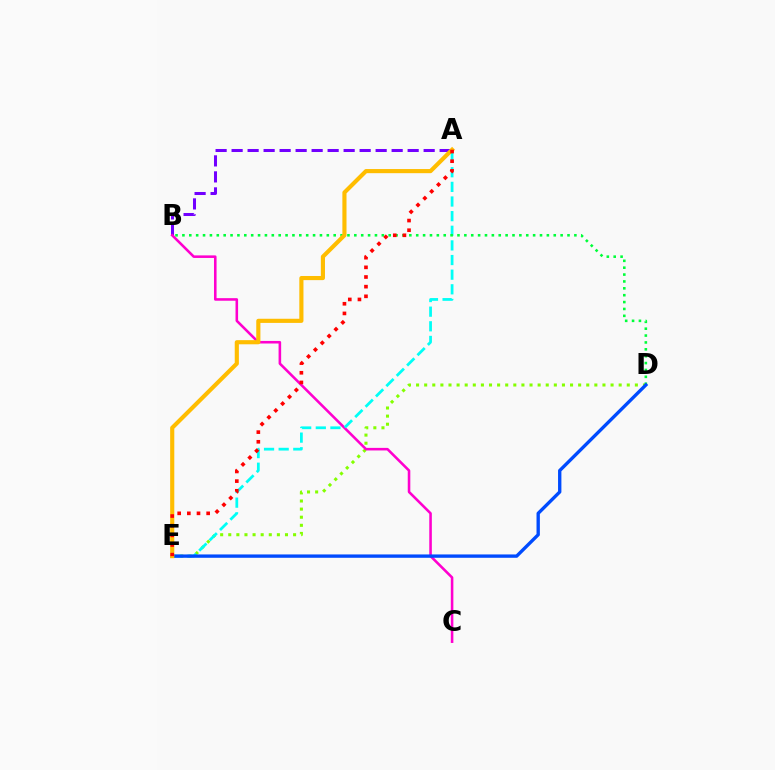{('A', 'B'): [{'color': '#7200ff', 'line_style': 'dashed', 'thickness': 2.17}], ('D', 'E'): [{'color': '#84ff00', 'line_style': 'dotted', 'thickness': 2.2}, {'color': '#004bff', 'line_style': 'solid', 'thickness': 2.41}], ('B', 'C'): [{'color': '#ff00cf', 'line_style': 'solid', 'thickness': 1.85}], ('A', 'E'): [{'color': '#00fff6', 'line_style': 'dashed', 'thickness': 1.99}, {'color': '#ffbd00', 'line_style': 'solid', 'thickness': 2.98}, {'color': '#ff0000', 'line_style': 'dotted', 'thickness': 2.62}], ('B', 'D'): [{'color': '#00ff39', 'line_style': 'dotted', 'thickness': 1.87}]}